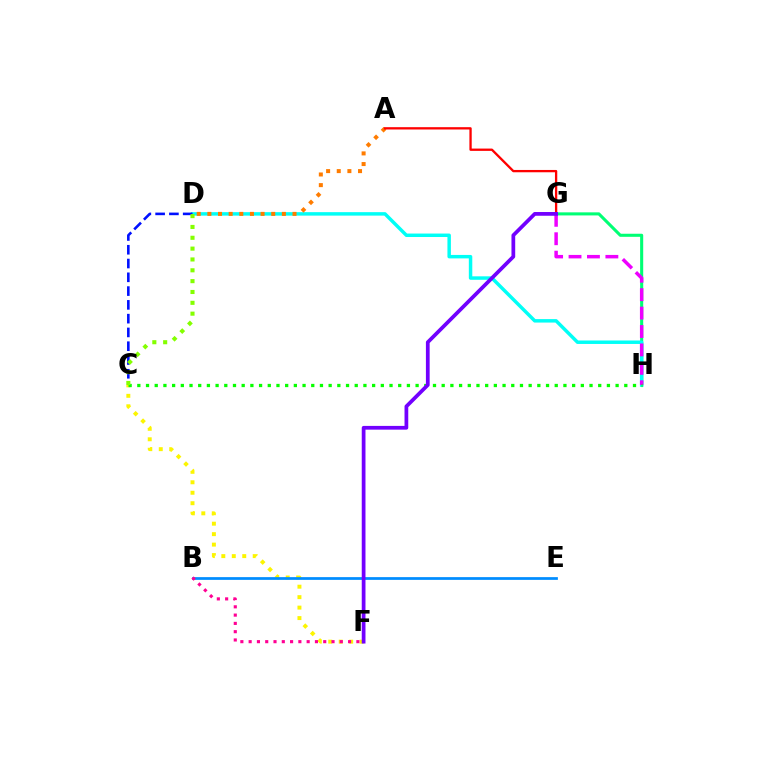{('G', 'H'): [{'color': '#00ff74', 'line_style': 'solid', 'thickness': 2.21}, {'color': '#ee00ff', 'line_style': 'dashed', 'thickness': 2.5}], ('D', 'H'): [{'color': '#00fff6', 'line_style': 'solid', 'thickness': 2.49}], ('C', 'F'): [{'color': '#fcf500', 'line_style': 'dotted', 'thickness': 2.84}], ('C', 'D'): [{'color': '#0010ff', 'line_style': 'dashed', 'thickness': 1.87}, {'color': '#84ff00', 'line_style': 'dotted', 'thickness': 2.95}], ('B', 'E'): [{'color': '#008cff', 'line_style': 'solid', 'thickness': 1.97}], ('B', 'F'): [{'color': '#ff0094', 'line_style': 'dotted', 'thickness': 2.25}], ('A', 'D'): [{'color': '#ff7c00', 'line_style': 'dotted', 'thickness': 2.89}], ('C', 'H'): [{'color': '#08ff00', 'line_style': 'dotted', 'thickness': 2.36}], ('A', 'G'): [{'color': '#ff0000', 'line_style': 'solid', 'thickness': 1.66}], ('F', 'G'): [{'color': '#7200ff', 'line_style': 'solid', 'thickness': 2.69}]}